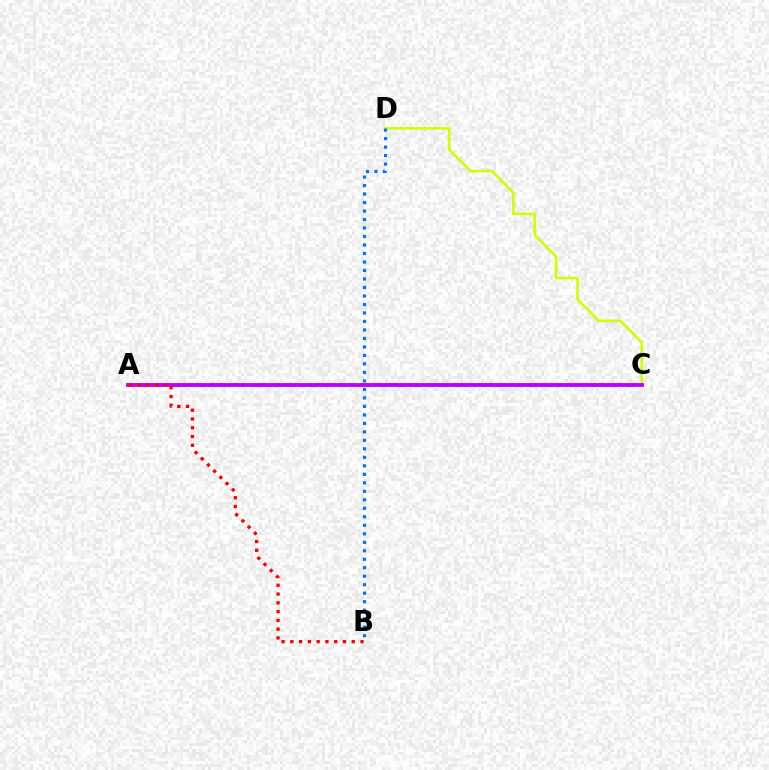{('C', 'D'): [{'color': '#d1ff00', 'line_style': 'solid', 'thickness': 1.9}], ('A', 'C'): [{'color': '#00ff5c', 'line_style': 'dashed', 'thickness': 1.57}, {'color': '#b900ff', 'line_style': 'solid', 'thickness': 2.77}], ('B', 'D'): [{'color': '#0074ff', 'line_style': 'dotted', 'thickness': 2.31}], ('A', 'B'): [{'color': '#ff0000', 'line_style': 'dotted', 'thickness': 2.38}]}